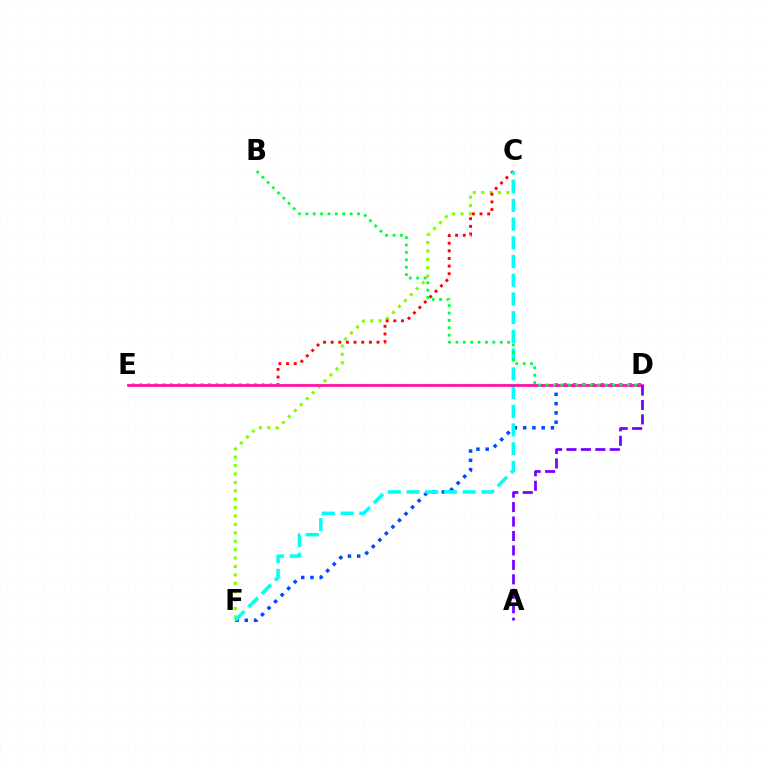{('C', 'F'): [{'color': '#84ff00', 'line_style': 'dotted', 'thickness': 2.28}, {'color': '#00fff6', 'line_style': 'dashed', 'thickness': 2.54}], ('C', 'E'): [{'color': '#ff0000', 'line_style': 'dotted', 'thickness': 2.08}], ('D', 'F'): [{'color': '#004bff', 'line_style': 'dotted', 'thickness': 2.52}], ('D', 'E'): [{'color': '#ffbd00', 'line_style': 'solid', 'thickness': 1.55}, {'color': '#ff00cf', 'line_style': 'solid', 'thickness': 1.84}], ('A', 'D'): [{'color': '#7200ff', 'line_style': 'dashed', 'thickness': 1.96}], ('B', 'D'): [{'color': '#00ff39', 'line_style': 'dotted', 'thickness': 2.01}]}